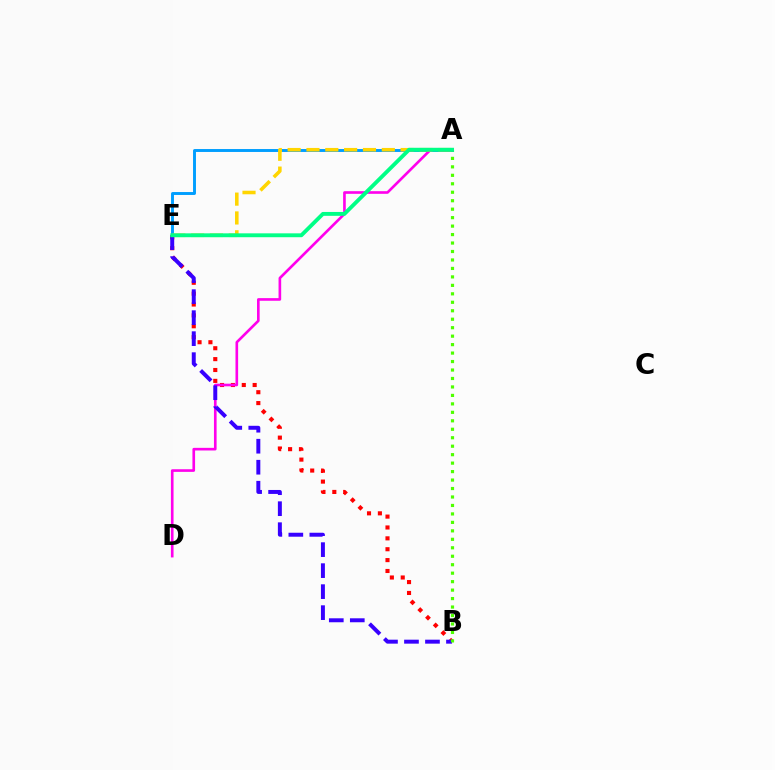{('B', 'E'): [{'color': '#ff0000', 'line_style': 'dotted', 'thickness': 2.96}, {'color': '#3700ff', 'line_style': 'dashed', 'thickness': 2.85}], ('A', 'E'): [{'color': '#009eff', 'line_style': 'solid', 'thickness': 2.1}, {'color': '#ffd500', 'line_style': 'dashed', 'thickness': 2.56}, {'color': '#00ff86', 'line_style': 'solid', 'thickness': 2.79}], ('A', 'D'): [{'color': '#ff00ed', 'line_style': 'solid', 'thickness': 1.9}], ('A', 'B'): [{'color': '#4fff00', 'line_style': 'dotted', 'thickness': 2.3}]}